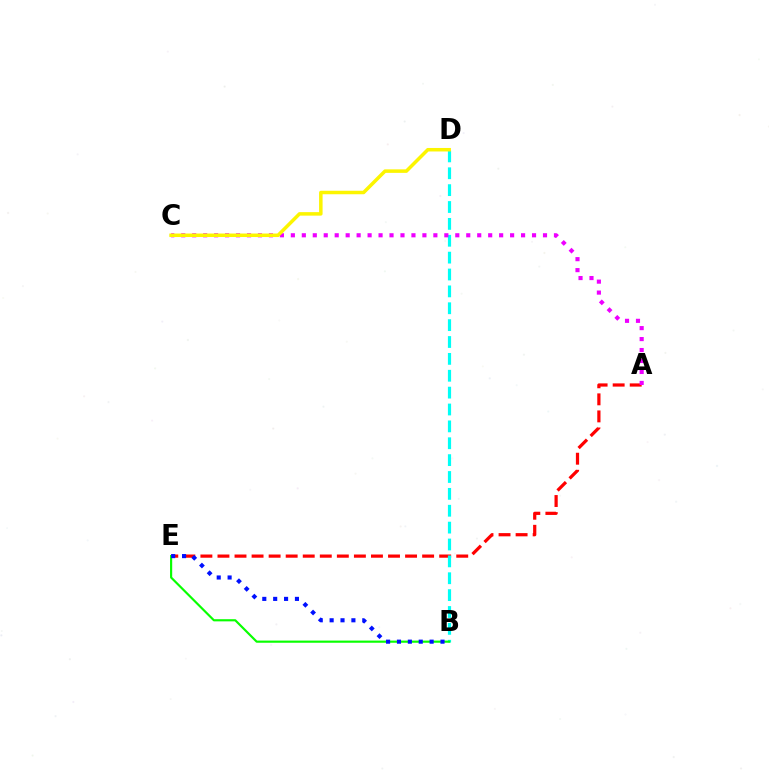{('A', 'E'): [{'color': '#ff0000', 'line_style': 'dashed', 'thickness': 2.32}], ('B', 'D'): [{'color': '#00fff6', 'line_style': 'dashed', 'thickness': 2.29}], ('A', 'C'): [{'color': '#ee00ff', 'line_style': 'dotted', 'thickness': 2.98}], ('B', 'E'): [{'color': '#08ff00', 'line_style': 'solid', 'thickness': 1.56}, {'color': '#0010ff', 'line_style': 'dotted', 'thickness': 2.96}], ('C', 'D'): [{'color': '#fcf500', 'line_style': 'solid', 'thickness': 2.52}]}